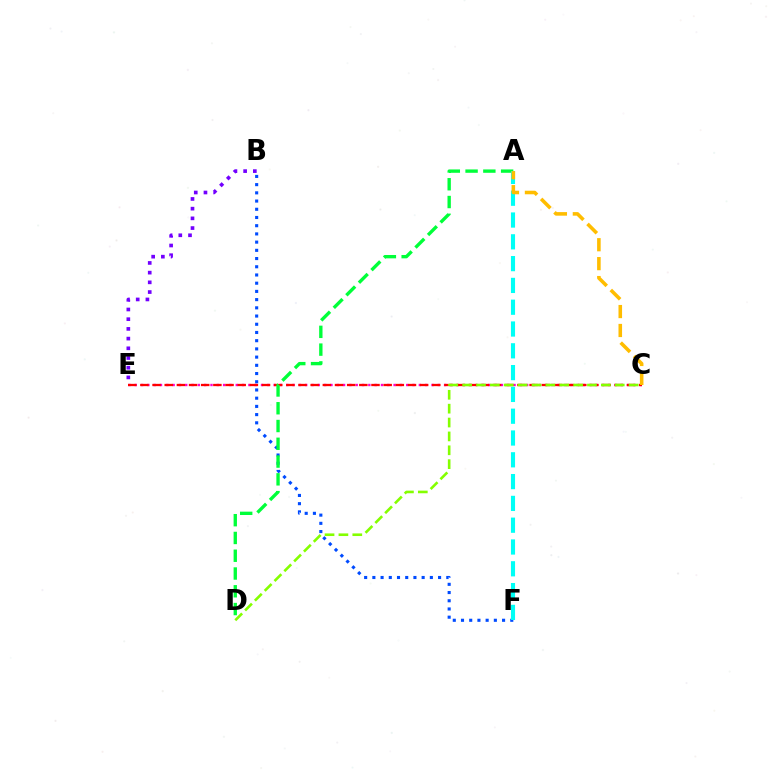{('B', 'E'): [{'color': '#7200ff', 'line_style': 'dotted', 'thickness': 2.64}], ('C', 'E'): [{'color': '#ff00cf', 'line_style': 'dotted', 'thickness': 1.72}, {'color': '#ff0000', 'line_style': 'dashed', 'thickness': 1.65}], ('B', 'F'): [{'color': '#004bff', 'line_style': 'dotted', 'thickness': 2.23}], ('C', 'D'): [{'color': '#84ff00', 'line_style': 'dashed', 'thickness': 1.88}], ('A', 'D'): [{'color': '#00ff39', 'line_style': 'dashed', 'thickness': 2.41}], ('A', 'F'): [{'color': '#00fff6', 'line_style': 'dashed', 'thickness': 2.96}], ('A', 'C'): [{'color': '#ffbd00', 'line_style': 'dashed', 'thickness': 2.57}]}